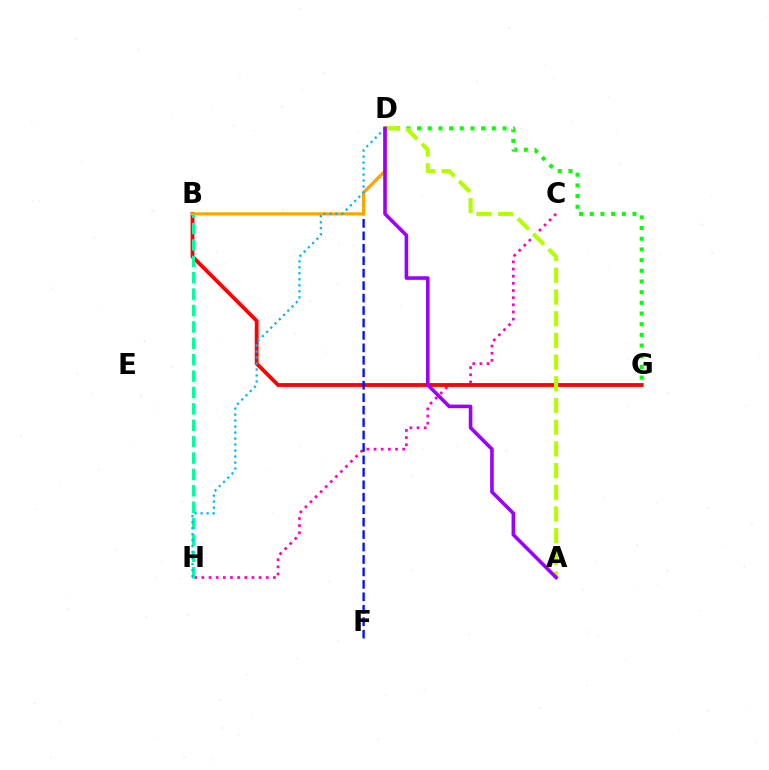{('C', 'H'): [{'color': '#ff00bd', 'line_style': 'dotted', 'thickness': 1.94}], ('B', 'G'): [{'color': '#ff0000', 'line_style': 'solid', 'thickness': 2.74}], ('D', 'G'): [{'color': '#08ff00', 'line_style': 'dotted', 'thickness': 2.9}], ('A', 'D'): [{'color': '#b3ff00', 'line_style': 'dashed', 'thickness': 2.95}, {'color': '#9b00ff', 'line_style': 'solid', 'thickness': 2.58}], ('D', 'F'): [{'color': '#0010ff', 'line_style': 'dashed', 'thickness': 1.69}], ('B', 'D'): [{'color': '#ffa500', 'line_style': 'solid', 'thickness': 2.28}], ('B', 'H'): [{'color': '#00ff9d', 'line_style': 'dashed', 'thickness': 2.23}], ('D', 'H'): [{'color': '#00b5ff', 'line_style': 'dotted', 'thickness': 1.63}]}